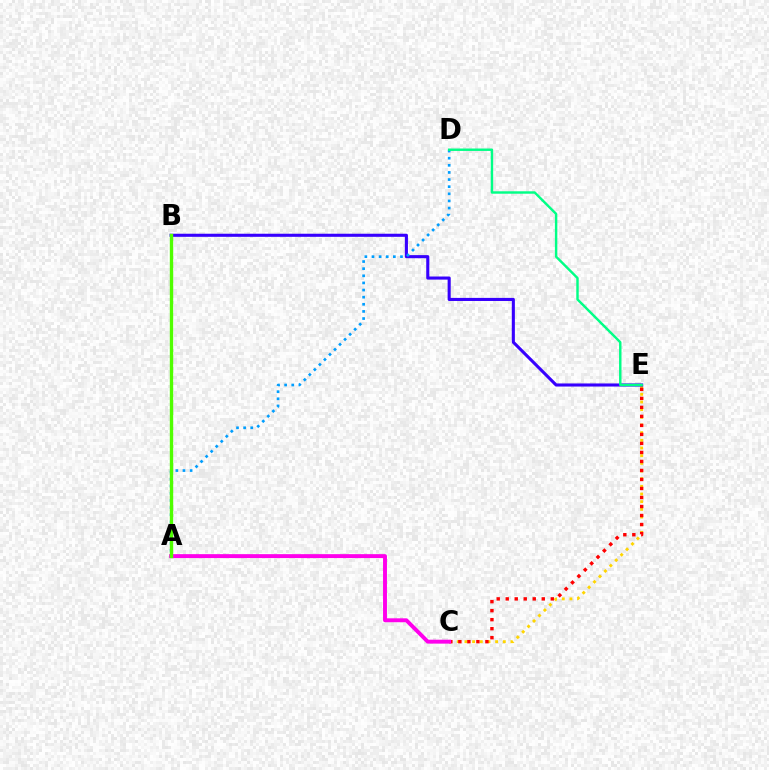{('C', 'E'): [{'color': '#ffd500', 'line_style': 'dotted', 'thickness': 2.08}, {'color': '#ff0000', 'line_style': 'dotted', 'thickness': 2.45}], ('B', 'E'): [{'color': '#3700ff', 'line_style': 'solid', 'thickness': 2.22}], ('A', 'C'): [{'color': '#ff00ed', 'line_style': 'solid', 'thickness': 2.82}], ('A', 'D'): [{'color': '#009eff', 'line_style': 'dotted', 'thickness': 1.94}], ('A', 'B'): [{'color': '#4fff00', 'line_style': 'solid', 'thickness': 2.42}], ('D', 'E'): [{'color': '#00ff86', 'line_style': 'solid', 'thickness': 1.75}]}